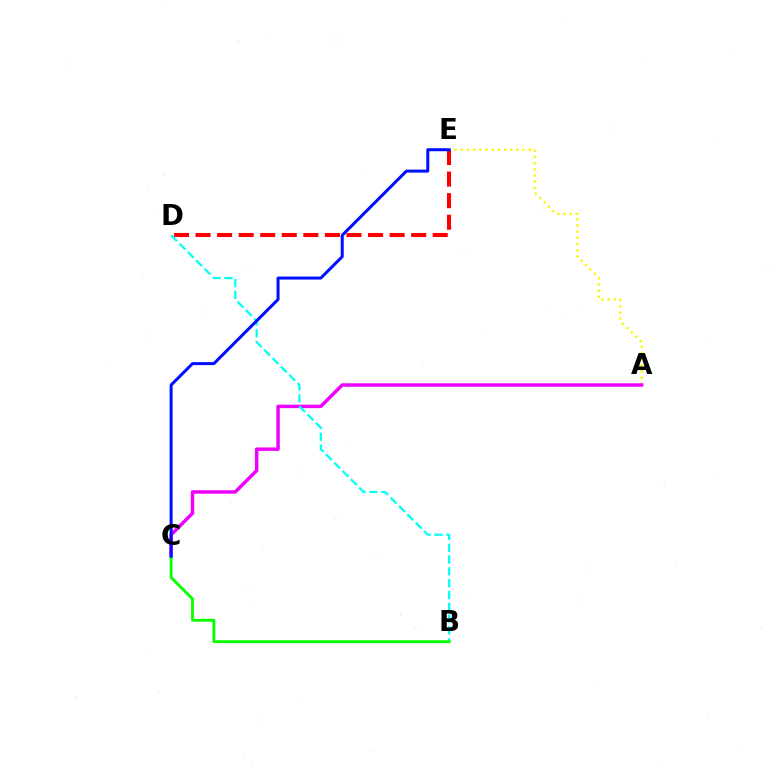{('A', 'E'): [{'color': '#fcf500', 'line_style': 'dotted', 'thickness': 1.68}], ('D', 'E'): [{'color': '#ff0000', 'line_style': 'dashed', 'thickness': 2.93}], ('A', 'C'): [{'color': '#ee00ff', 'line_style': 'solid', 'thickness': 2.5}], ('B', 'D'): [{'color': '#00fff6', 'line_style': 'dashed', 'thickness': 1.61}], ('B', 'C'): [{'color': '#08ff00', 'line_style': 'solid', 'thickness': 2.05}], ('C', 'E'): [{'color': '#0010ff', 'line_style': 'solid', 'thickness': 2.17}]}